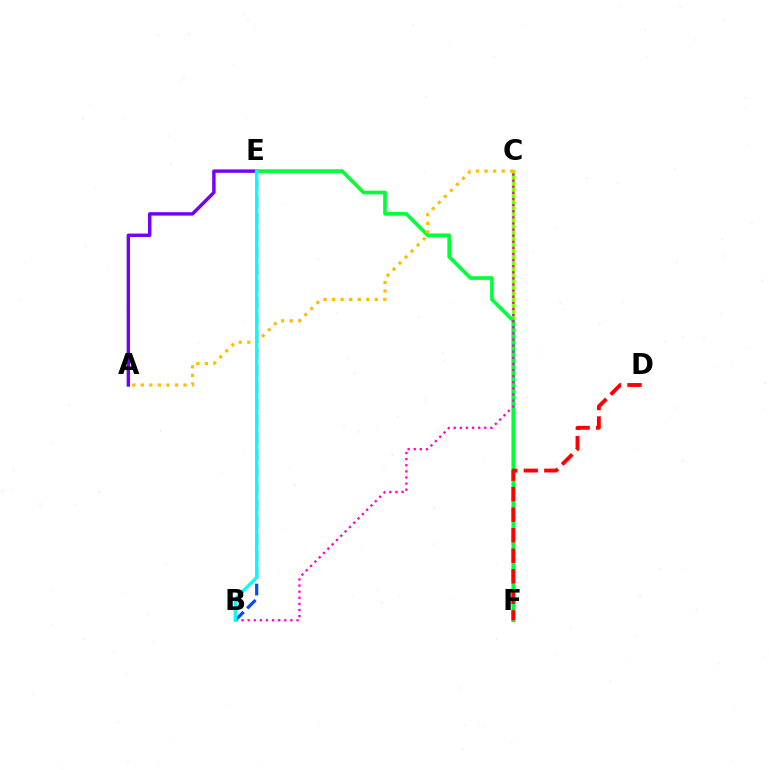{('B', 'E'): [{'color': '#004bff', 'line_style': 'dashed', 'thickness': 2.29}, {'color': '#00fff6', 'line_style': 'solid', 'thickness': 2.4}], ('C', 'F'): [{'color': '#84ff00', 'line_style': 'solid', 'thickness': 2.44}], ('A', 'E'): [{'color': '#7200ff', 'line_style': 'solid', 'thickness': 2.46}], ('E', 'F'): [{'color': '#00ff39', 'line_style': 'solid', 'thickness': 2.63}], ('A', 'C'): [{'color': '#ffbd00', 'line_style': 'dotted', 'thickness': 2.32}], ('D', 'F'): [{'color': '#ff0000', 'line_style': 'dashed', 'thickness': 2.79}], ('B', 'C'): [{'color': '#ff00cf', 'line_style': 'dotted', 'thickness': 1.66}]}